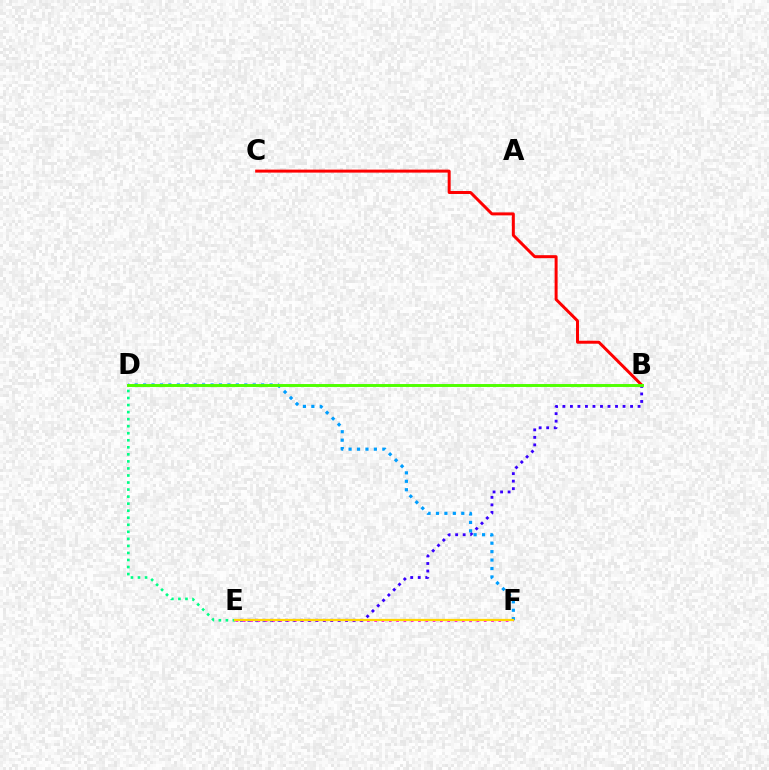{('E', 'F'): [{'color': '#ff00ed', 'line_style': 'dotted', 'thickness': 1.98}, {'color': '#ffd500', 'line_style': 'solid', 'thickness': 1.63}], ('D', 'E'): [{'color': '#00ff86', 'line_style': 'dotted', 'thickness': 1.91}], ('B', 'E'): [{'color': '#3700ff', 'line_style': 'dotted', 'thickness': 2.04}], ('B', 'C'): [{'color': '#ff0000', 'line_style': 'solid', 'thickness': 2.14}], ('D', 'F'): [{'color': '#009eff', 'line_style': 'dotted', 'thickness': 2.29}], ('B', 'D'): [{'color': '#4fff00', 'line_style': 'solid', 'thickness': 2.11}]}